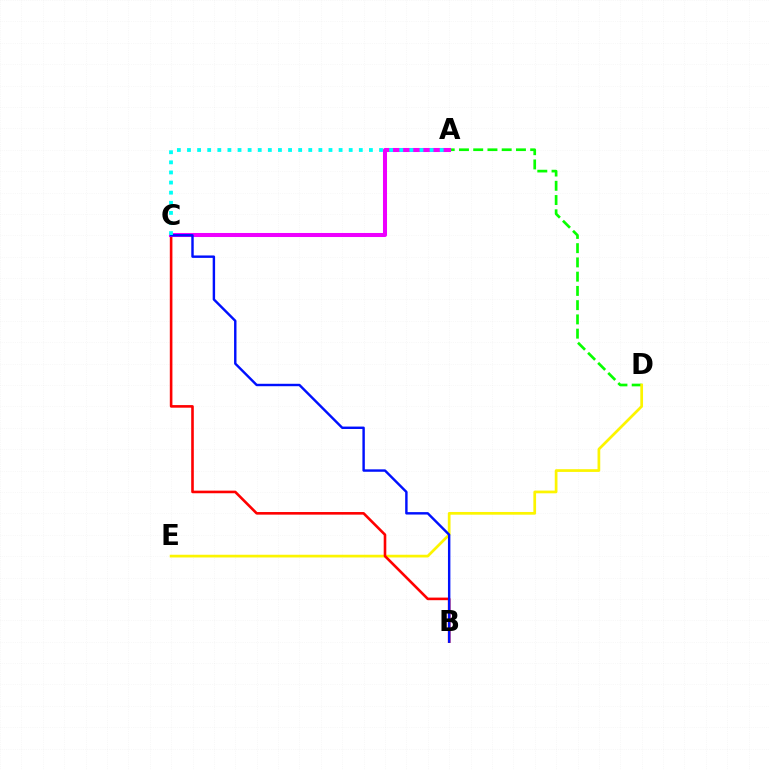{('A', 'D'): [{'color': '#08ff00', 'line_style': 'dashed', 'thickness': 1.94}], ('D', 'E'): [{'color': '#fcf500', 'line_style': 'solid', 'thickness': 1.96}], ('B', 'C'): [{'color': '#ff0000', 'line_style': 'solid', 'thickness': 1.88}, {'color': '#0010ff', 'line_style': 'solid', 'thickness': 1.74}], ('A', 'C'): [{'color': '#ee00ff', 'line_style': 'solid', 'thickness': 2.92}, {'color': '#00fff6', 'line_style': 'dotted', 'thickness': 2.75}]}